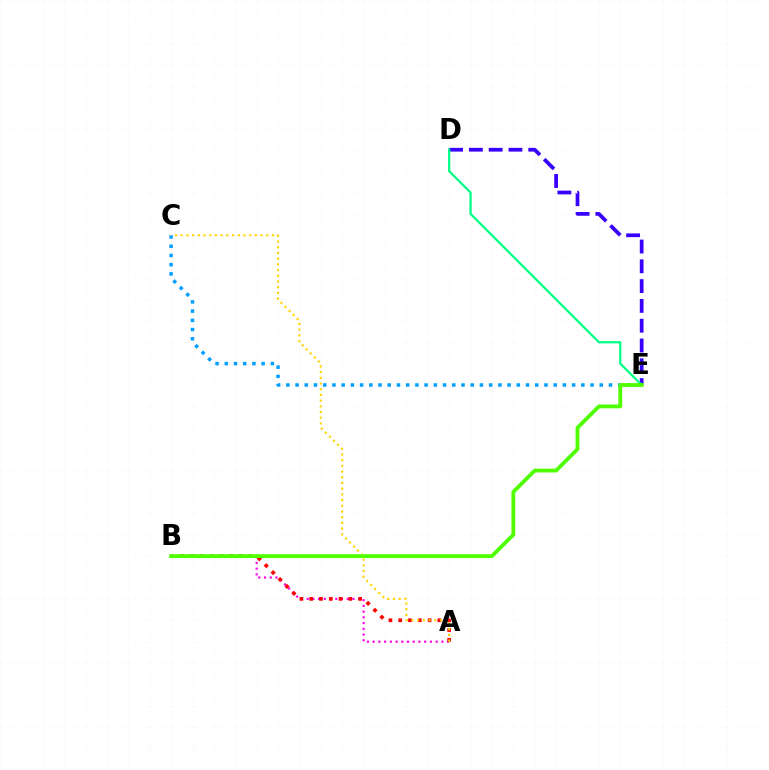{('A', 'B'): [{'color': '#ff00ed', 'line_style': 'dotted', 'thickness': 1.56}, {'color': '#ff0000', 'line_style': 'dotted', 'thickness': 2.66}], ('D', 'E'): [{'color': '#3700ff', 'line_style': 'dashed', 'thickness': 2.69}, {'color': '#00ff86', 'line_style': 'solid', 'thickness': 1.61}], ('C', 'E'): [{'color': '#009eff', 'line_style': 'dotted', 'thickness': 2.5}], ('A', 'C'): [{'color': '#ffd500', 'line_style': 'dotted', 'thickness': 1.55}], ('B', 'E'): [{'color': '#4fff00', 'line_style': 'solid', 'thickness': 2.75}]}